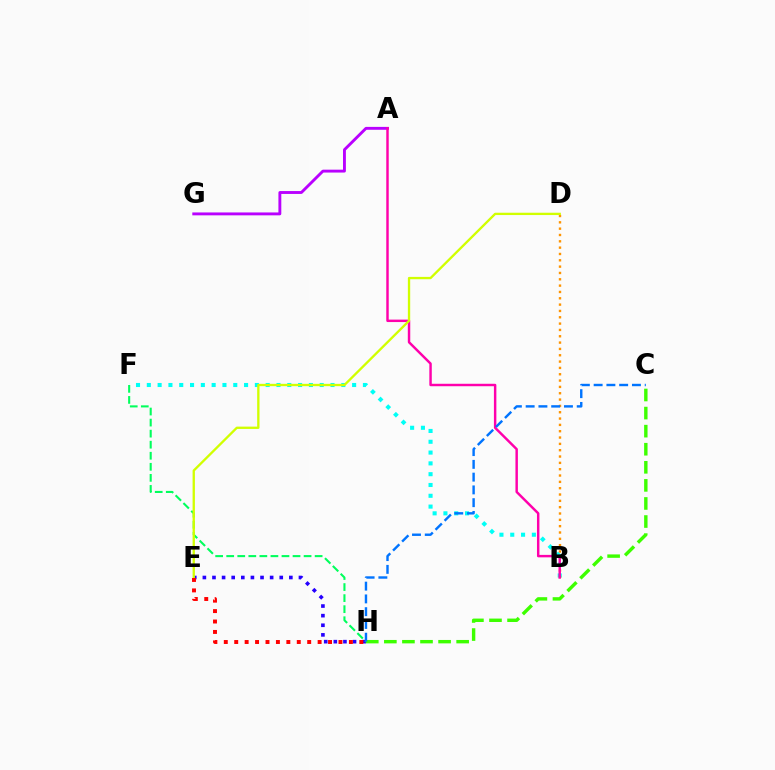{('A', 'G'): [{'color': '#b900ff', 'line_style': 'solid', 'thickness': 2.08}], ('B', 'F'): [{'color': '#00fff6', 'line_style': 'dotted', 'thickness': 2.94}], ('E', 'H'): [{'color': '#2500ff', 'line_style': 'dotted', 'thickness': 2.61}, {'color': '#ff0000', 'line_style': 'dotted', 'thickness': 2.83}], ('F', 'H'): [{'color': '#00ff5c', 'line_style': 'dashed', 'thickness': 1.5}], ('B', 'D'): [{'color': '#ff9400', 'line_style': 'dotted', 'thickness': 1.72}], ('A', 'B'): [{'color': '#ff00ac', 'line_style': 'solid', 'thickness': 1.76}], ('C', 'H'): [{'color': '#3dff00', 'line_style': 'dashed', 'thickness': 2.46}, {'color': '#0074ff', 'line_style': 'dashed', 'thickness': 1.73}], ('D', 'E'): [{'color': '#d1ff00', 'line_style': 'solid', 'thickness': 1.68}]}